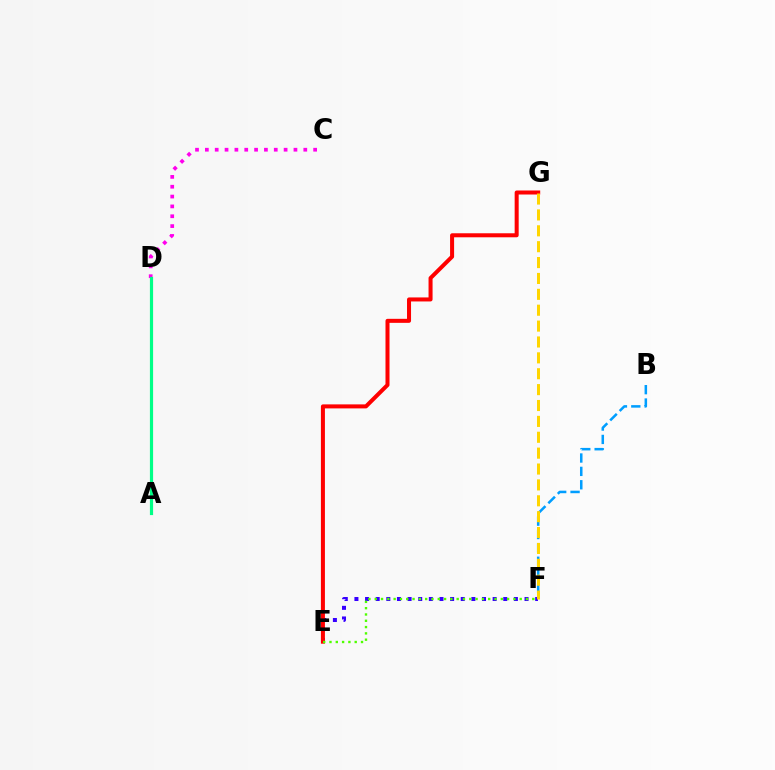{('E', 'F'): [{'color': '#3700ff', 'line_style': 'dotted', 'thickness': 2.89}, {'color': '#4fff00', 'line_style': 'dotted', 'thickness': 1.71}], ('E', 'G'): [{'color': '#ff0000', 'line_style': 'solid', 'thickness': 2.89}], ('C', 'D'): [{'color': '#ff00ed', 'line_style': 'dotted', 'thickness': 2.67}], ('B', 'F'): [{'color': '#009eff', 'line_style': 'dashed', 'thickness': 1.82}], ('F', 'G'): [{'color': '#ffd500', 'line_style': 'dashed', 'thickness': 2.16}], ('A', 'D'): [{'color': '#00ff86', 'line_style': 'solid', 'thickness': 2.29}]}